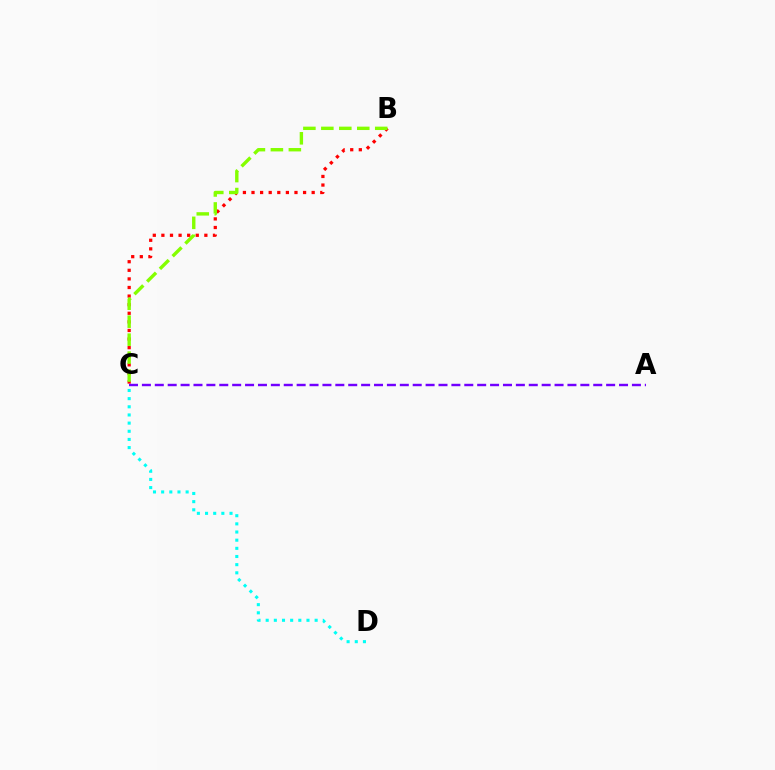{('B', 'C'): [{'color': '#ff0000', 'line_style': 'dotted', 'thickness': 2.34}, {'color': '#84ff00', 'line_style': 'dashed', 'thickness': 2.44}], ('C', 'D'): [{'color': '#00fff6', 'line_style': 'dotted', 'thickness': 2.22}], ('A', 'C'): [{'color': '#7200ff', 'line_style': 'dashed', 'thickness': 1.75}]}